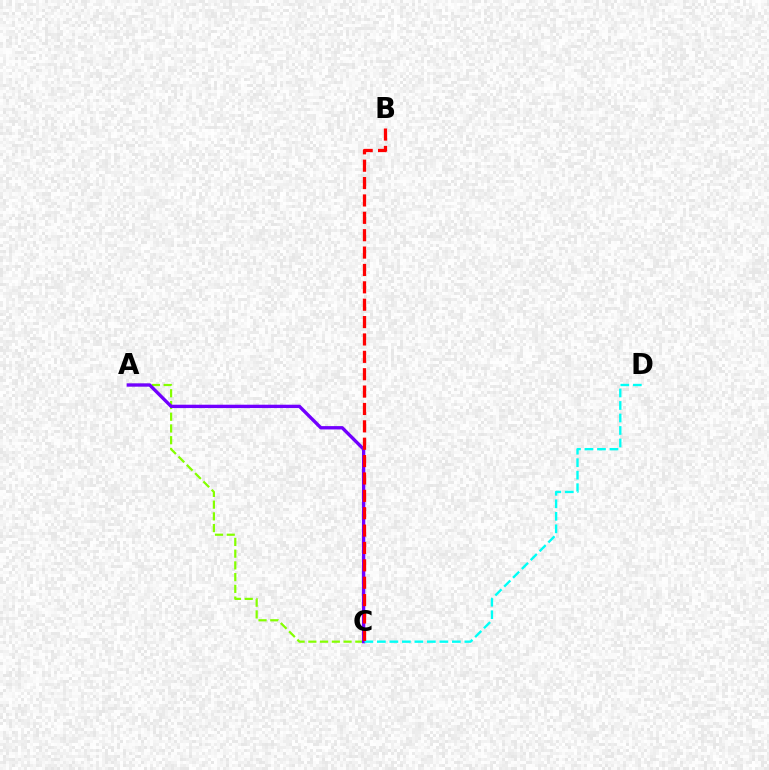{('A', 'C'): [{'color': '#84ff00', 'line_style': 'dashed', 'thickness': 1.59}, {'color': '#7200ff', 'line_style': 'solid', 'thickness': 2.41}], ('C', 'D'): [{'color': '#00fff6', 'line_style': 'dashed', 'thickness': 1.7}], ('B', 'C'): [{'color': '#ff0000', 'line_style': 'dashed', 'thickness': 2.36}]}